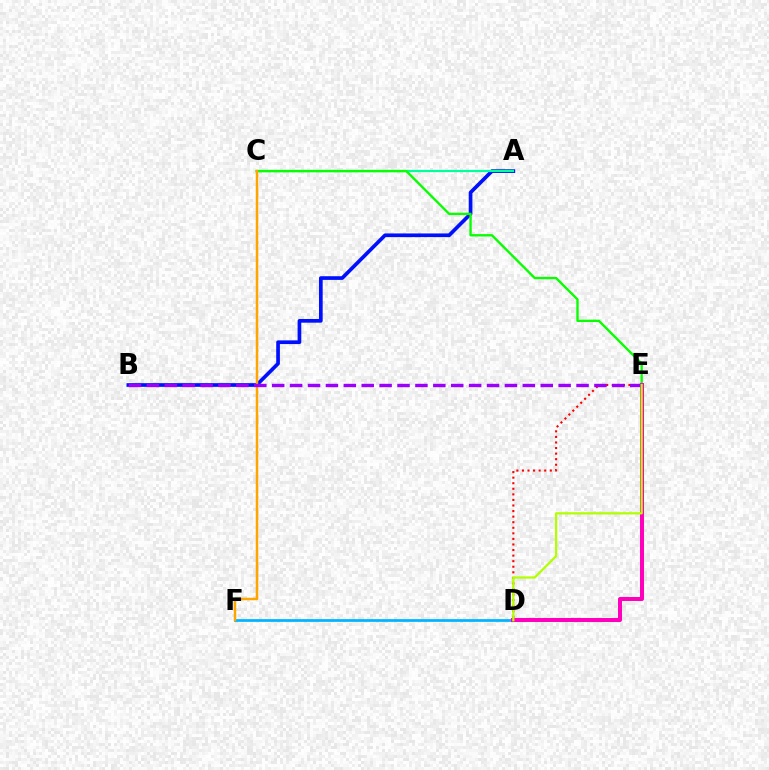{('A', 'B'): [{'color': '#0010ff', 'line_style': 'solid', 'thickness': 2.65}], ('D', 'F'): [{'color': '#00b5ff', 'line_style': 'solid', 'thickness': 1.97}], ('D', 'E'): [{'color': '#ff0000', 'line_style': 'dotted', 'thickness': 1.51}, {'color': '#ff00bd', 'line_style': 'solid', 'thickness': 2.9}, {'color': '#b3ff00', 'line_style': 'solid', 'thickness': 1.62}], ('A', 'C'): [{'color': '#00ff9d', 'line_style': 'solid', 'thickness': 1.58}], ('C', 'E'): [{'color': '#08ff00', 'line_style': 'solid', 'thickness': 1.7}], ('C', 'F'): [{'color': '#ffa500', 'line_style': 'solid', 'thickness': 1.79}], ('B', 'E'): [{'color': '#9b00ff', 'line_style': 'dashed', 'thickness': 2.43}]}